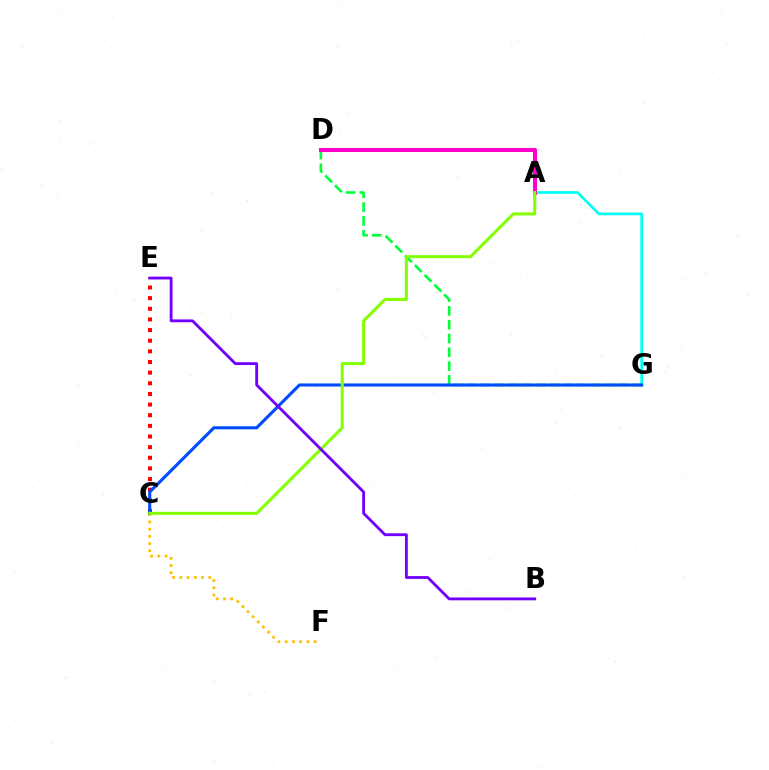{('C', 'E'): [{'color': '#ff0000', 'line_style': 'dotted', 'thickness': 2.89}], ('A', 'G'): [{'color': '#00fff6', 'line_style': 'solid', 'thickness': 1.94}], ('D', 'G'): [{'color': '#00ff39', 'line_style': 'dashed', 'thickness': 1.87}], ('C', 'F'): [{'color': '#ffbd00', 'line_style': 'dotted', 'thickness': 1.96}], ('A', 'D'): [{'color': '#ff00cf', 'line_style': 'solid', 'thickness': 2.91}], ('C', 'G'): [{'color': '#004bff', 'line_style': 'solid', 'thickness': 2.23}], ('A', 'C'): [{'color': '#84ff00', 'line_style': 'solid', 'thickness': 2.18}], ('B', 'E'): [{'color': '#7200ff', 'line_style': 'solid', 'thickness': 2.03}]}